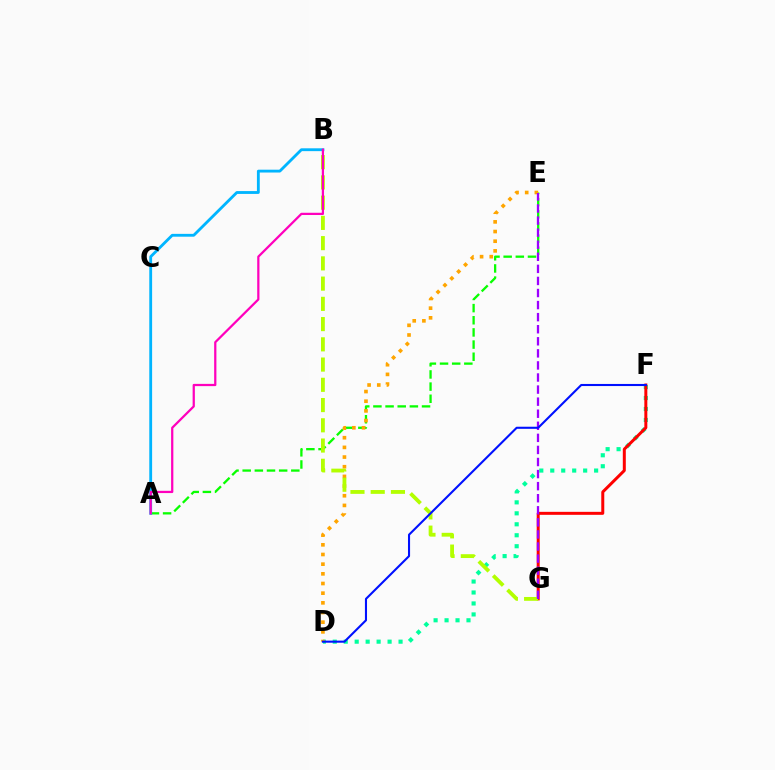{('A', 'E'): [{'color': '#08ff00', 'line_style': 'dashed', 'thickness': 1.65}], ('D', 'F'): [{'color': '#00ff9d', 'line_style': 'dotted', 'thickness': 2.98}, {'color': '#0010ff', 'line_style': 'solid', 'thickness': 1.51}], ('F', 'G'): [{'color': '#ff0000', 'line_style': 'solid', 'thickness': 2.15}], ('D', 'E'): [{'color': '#ffa500', 'line_style': 'dotted', 'thickness': 2.63}], ('B', 'G'): [{'color': '#b3ff00', 'line_style': 'dashed', 'thickness': 2.75}], ('A', 'B'): [{'color': '#00b5ff', 'line_style': 'solid', 'thickness': 2.04}, {'color': '#ff00bd', 'line_style': 'solid', 'thickness': 1.61}], ('E', 'G'): [{'color': '#9b00ff', 'line_style': 'dashed', 'thickness': 1.64}]}